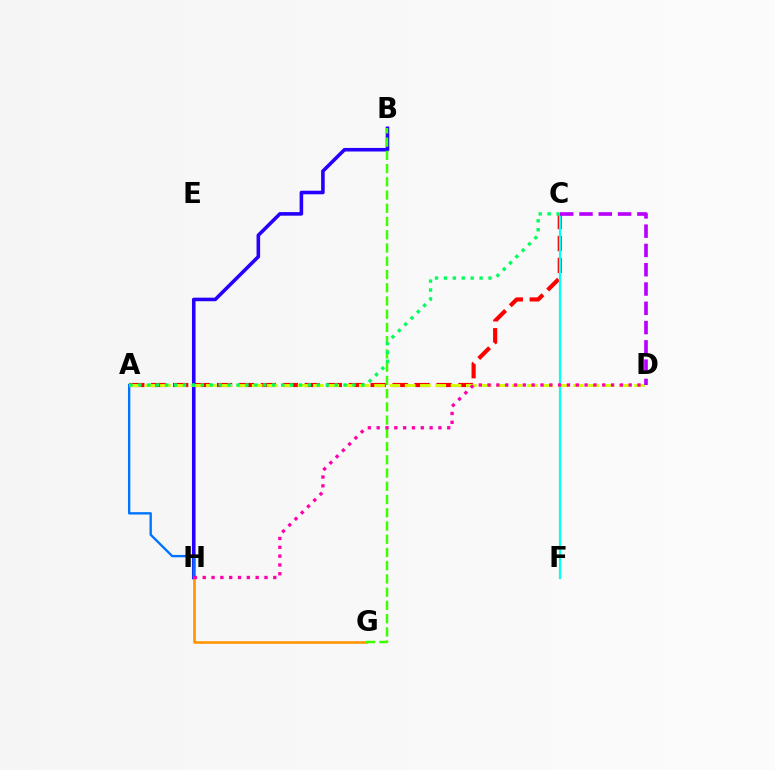{('A', 'C'): [{'color': '#ff0000', 'line_style': 'dashed', 'thickness': 2.98}, {'color': '#00ff5c', 'line_style': 'dotted', 'thickness': 2.42}], ('B', 'H'): [{'color': '#2500ff', 'line_style': 'solid', 'thickness': 2.57}], ('G', 'H'): [{'color': '#ff9400', 'line_style': 'solid', 'thickness': 1.87}], ('C', 'F'): [{'color': '#00fff6', 'line_style': 'solid', 'thickness': 1.57}], ('A', 'H'): [{'color': '#0074ff', 'line_style': 'solid', 'thickness': 1.7}], ('A', 'D'): [{'color': '#d1ff00', 'line_style': 'dashed', 'thickness': 2.08}], ('B', 'G'): [{'color': '#3dff00', 'line_style': 'dashed', 'thickness': 1.8}], ('D', 'H'): [{'color': '#ff00ac', 'line_style': 'dotted', 'thickness': 2.4}], ('C', 'D'): [{'color': '#b900ff', 'line_style': 'dashed', 'thickness': 2.62}]}